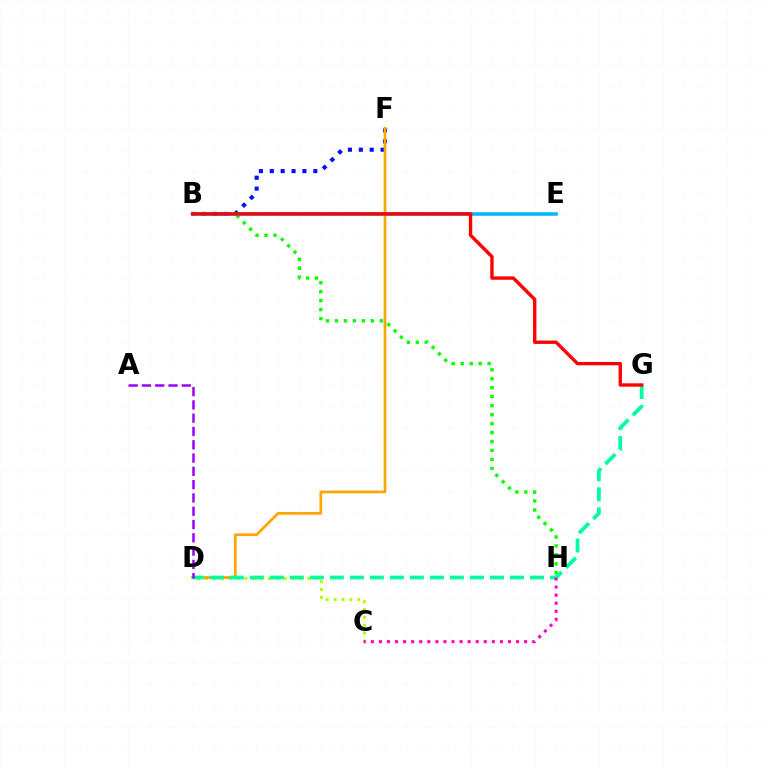{('C', 'D'): [{'color': '#b3ff00', 'line_style': 'dotted', 'thickness': 2.14}], ('B', 'F'): [{'color': '#0010ff', 'line_style': 'dotted', 'thickness': 2.96}], ('D', 'F'): [{'color': '#ffa500', 'line_style': 'solid', 'thickness': 1.97}], ('B', 'H'): [{'color': '#08ff00', 'line_style': 'dotted', 'thickness': 2.44}], ('B', 'E'): [{'color': '#00b5ff', 'line_style': 'solid', 'thickness': 2.53}], ('D', 'G'): [{'color': '#00ff9d', 'line_style': 'dashed', 'thickness': 2.72}], ('B', 'G'): [{'color': '#ff0000', 'line_style': 'solid', 'thickness': 2.43}], ('A', 'D'): [{'color': '#9b00ff', 'line_style': 'dashed', 'thickness': 1.81}], ('C', 'H'): [{'color': '#ff00bd', 'line_style': 'dotted', 'thickness': 2.19}]}